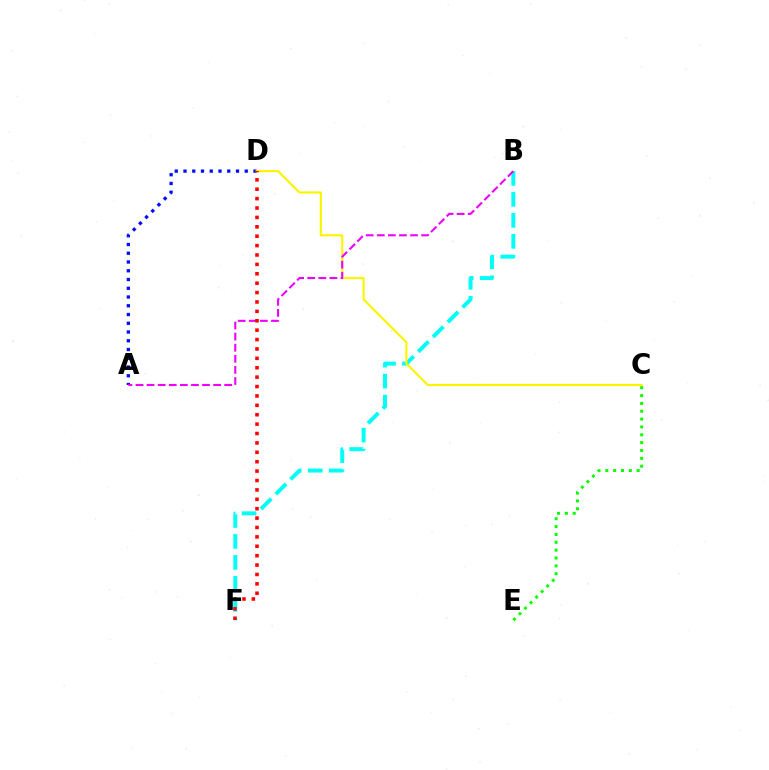{('A', 'D'): [{'color': '#0010ff', 'line_style': 'dotted', 'thickness': 2.38}], ('B', 'F'): [{'color': '#00fff6', 'line_style': 'dashed', 'thickness': 2.85}], ('C', 'D'): [{'color': '#fcf500', 'line_style': 'solid', 'thickness': 1.54}], ('C', 'E'): [{'color': '#08ff00', 'line_style': 'dotted', 'thickness': 2.13}], ('A', 'B'): [{'color': '#ee00ff', 'line_style': 'dashed', 'thickness': 1.51}], ('D', 'F'): [{'color': '#ff0000', 'line_style': 'dotted', 'thickness': 2.55}]}